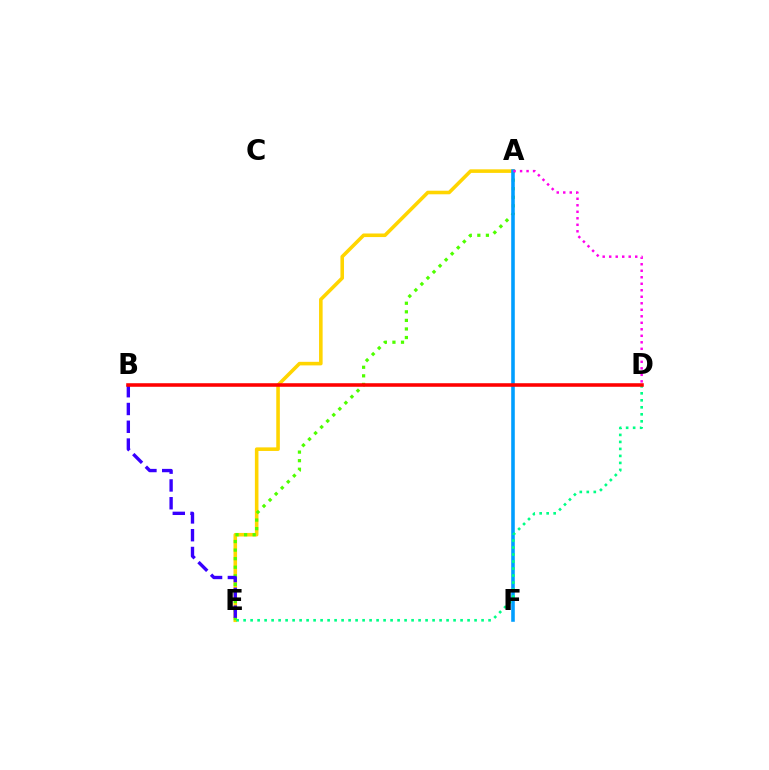{('A', 'E'): [{'color': '#ffd500', 'line_style': 'solid', 'thickness': 2.58}, {'color': '#4fff00', 'line_style': 'dotted', 'thickness': 2.33}], ('B', 'E'): [{'color': '#3700ff', 'line_style': 'dashed', 'thickness': 2.42}], ('A', 'F'): [{'color': '#009eff', 'line_style': 'solid', 'thickness': 2.58}], ('A', 'D'): [{'color': '#ff00ed', 'line_style': 'dotted', 'thickness': 1.77}], ('D', 'E'): [{'color': '#00ff86', 'line_style': 'dotted', 'thickness': 1.9}], ('B', 'D'): [{'color': '#ff0000', 'line_style': 'solid', 'thickness': 2.56}]}